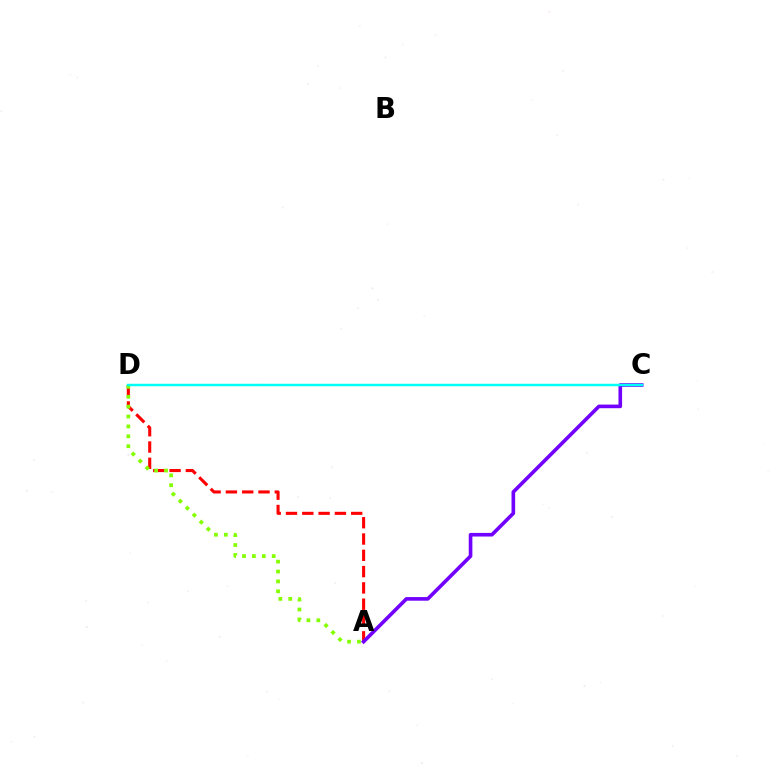{('A', 'D'): [{'color': '#ff0000', 'line_style': 'dashed', 'thickness': 2.21}, {'color': '#84ff00', 'line_style': 'dotted', 'thickness': 2.69}], ('A', 'C'): [{'color': '#7200ff', 'line_style': 'solid', 'thickness': 2.61}], ('C', 'D'): [{'color': '#00fff6', 'line_style': 'solid', 'thickness': 1.77}]}